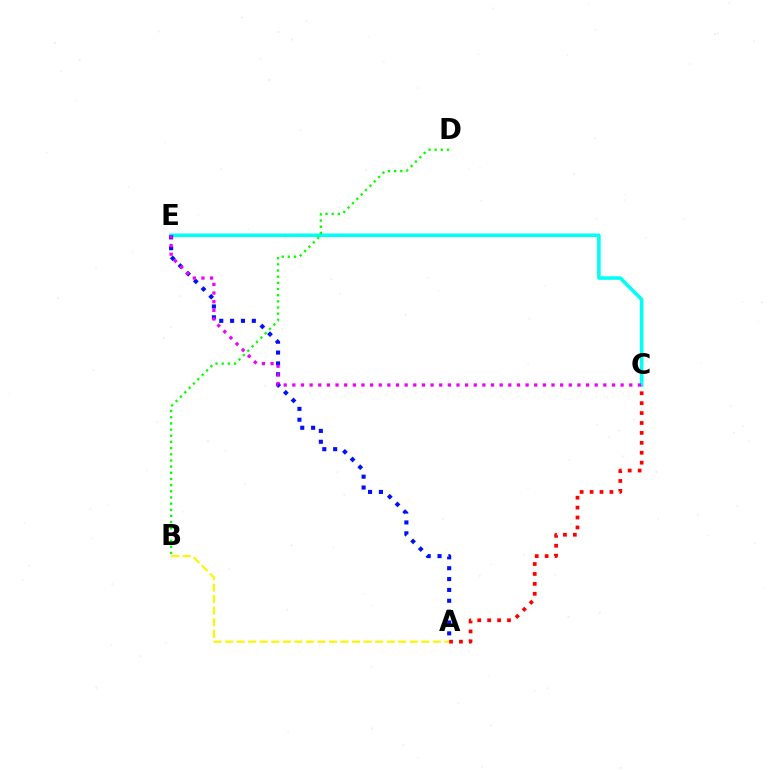{('C', 'E'): [{'color': '#00fff6', 'line_style': 'solid', 'thickness': 2.58}, {'color': '#ee00ff', 'line_style': 'dotted', 'thickness': 2.35}], ('A', 'E'): [{'color': '#0010ff', 'line_style': 'dotted', 'thickness': 2.95}], ('A', 'B'): [{'color': '#fcf500', 'line_style': 'dashed', 'thickness': 1.57}], ('A', 'C'): [{'color': '#ff0000', 'line_style': 'dotted', 'thickness': 2.7}], ('B', 'D'): [{'color': '#08ff00', 'line_style': 'dotted', 'thickness': 1.68}]}